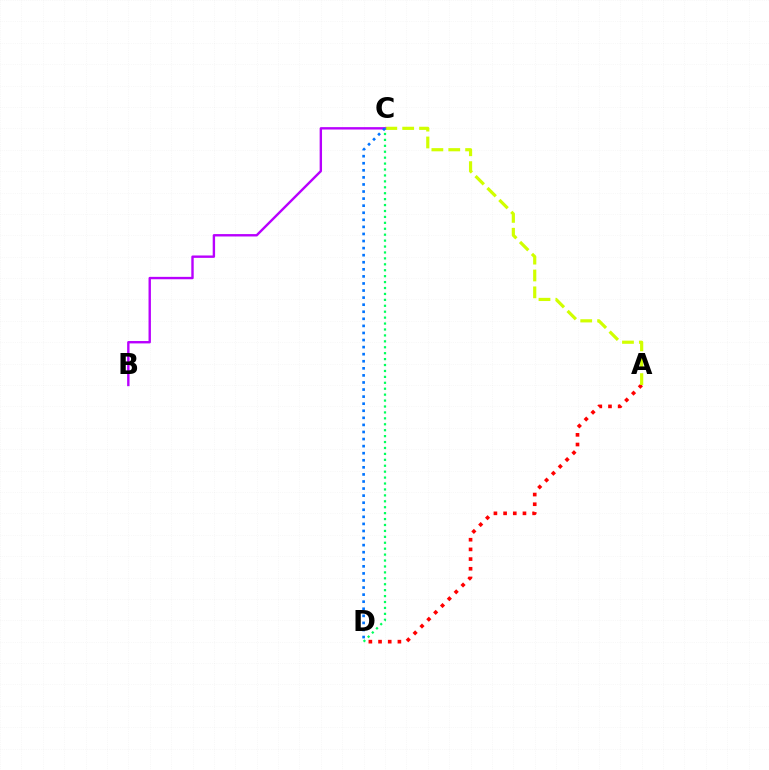{('A', 'D'): [{'color': '#ff0000', 'line_style': 'dotted', 'thickness': 2.63}], ('A', 'C'): [{'color': '#d1ff00', 'line_style': 'dashed', 'thickness': 2.29}], ('B', 'C'): [{'color': '#b900ff', 'line_style': 'solid', 'thickness': 1.72}], ('C', 'D'): [{'color': '#00ff5c', 'line_style': 'dotted', 'thickness': 1.61}, {'color': '#0074ff', 'line_style': 'dotted', 'thickness': 1.92}]}